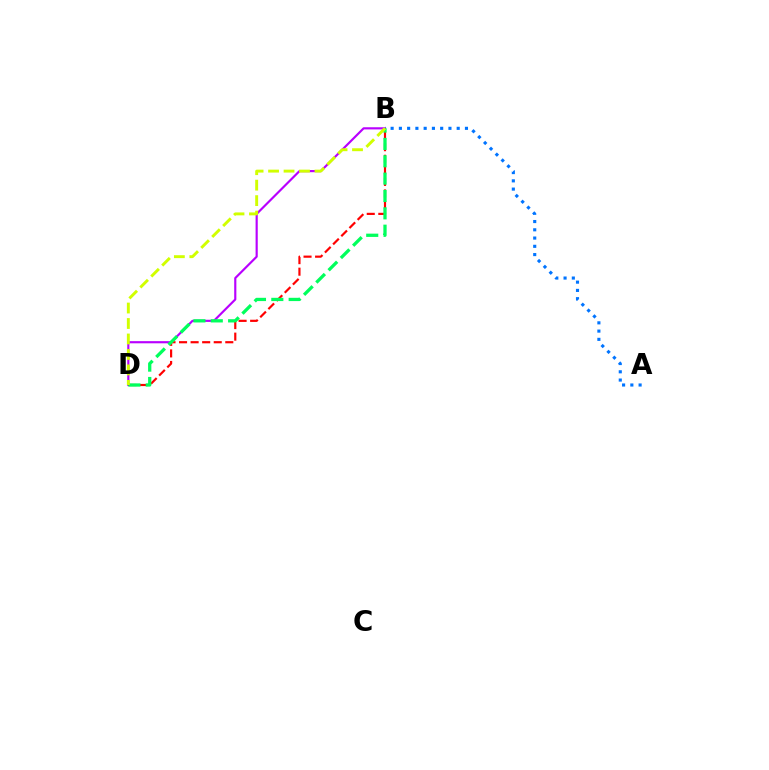{('B', 'D'): [{'color': '#b900ff', 'line_style': 'solid', 'thickness': 1.55}, {'color': '#ff0000', 'line_style': 'dashed', 'thickness': 1.57}, {'color': '#00ff5c', 'line_style': 'dashed', 'thickness': 2.36}, {'color': '#d1ff00', 'line_style': 'dashed', 'thickness': 2.1}], ('A', 'B'): [{'color': '#0074ff', 'line_style': 'dotted', 'thickness': 2.24}]}